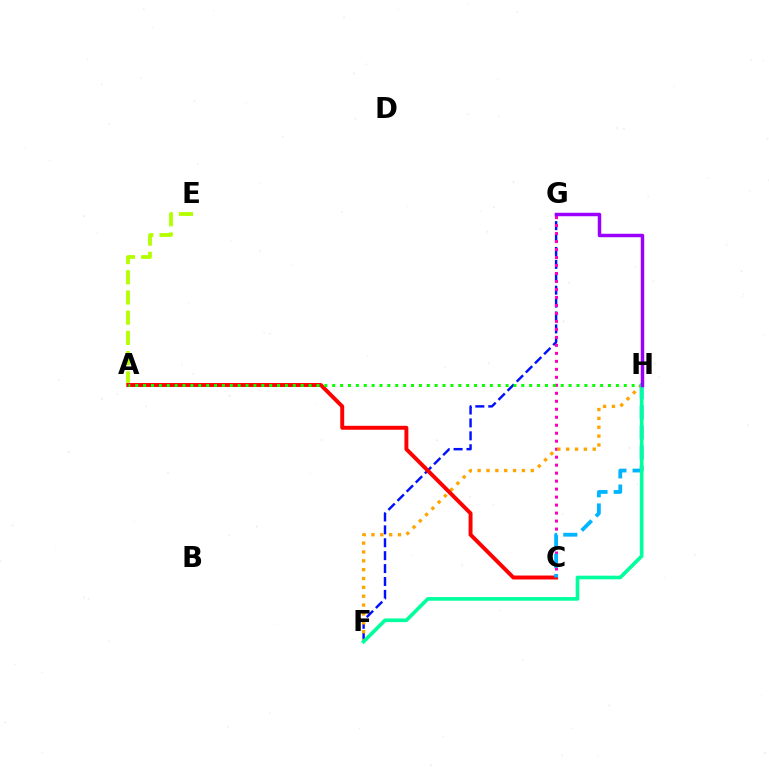{('F', 'G'): [{'color': '#0010ff', 'line_style': 'dashed', 'thickness': 1.75}], ('C', 'G'): [{'color': '#ff00bd', 'line_style': 'dotted', 'thickness': 2.17}], ('A', 'E'): [{'color': '#b3ff00', 'line_style': 'dashed', 'thickness': 2.74}], ('F', 'H'): [{'color': '#ffa500', 'line_style': 'dotted', 'thickness': 2.41}, {'color': '#00ff9d', 'line_style': 'solid', 'thickness': 2.63}], ('A', 'C'): [{'color': '#ff0000', 'line_style': 'solid', 'thickness': 2.83}], ('C', 'H'): [{'color': '#00b5ff', 'line_style': 'dashed', 'thickness': 2.74}], ('A', 'H'): [{'color': '#08ff00', 'line_style': 'dotted', 'thickness': 2.14}], ('G', 'H'): [{'color': '#9b00ff', 'line_style': 'solid', 'thickness': 2.49}]}